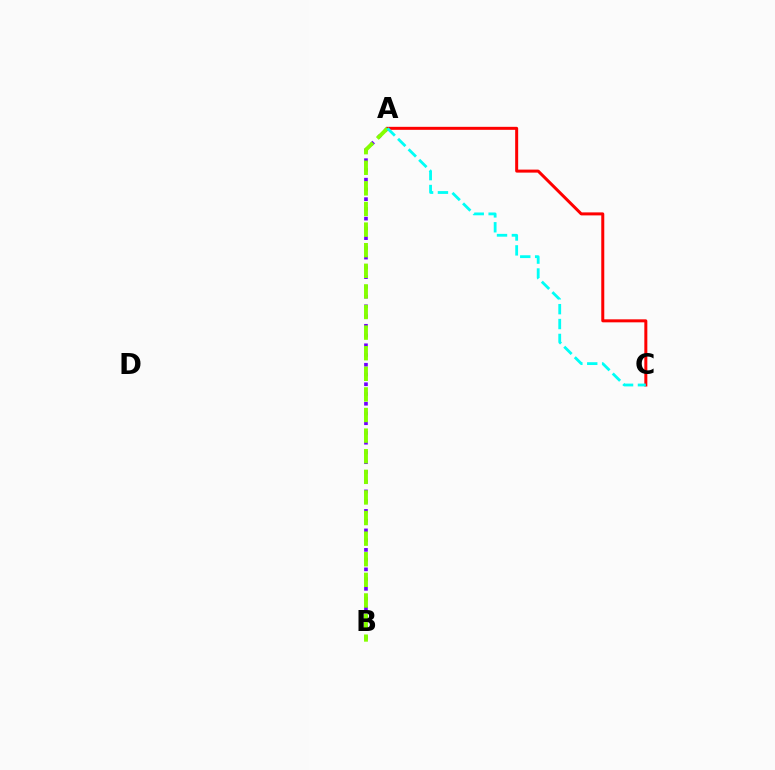{('A', 'B'): [{'color': '#7200ff', 'line_style': 'dotted', 'thickness': 2.65}, {'color': '#84ff00', 'line_style': 'dashed', 'thickness': 2.8}], ('A', 'C'): [{'color': '#ff0000', 'line_style': 'solid', 'thickness': 2.16}, {'color': '#00fff6', 'line_style': 'dashed', 'thickness': 2.02}]}